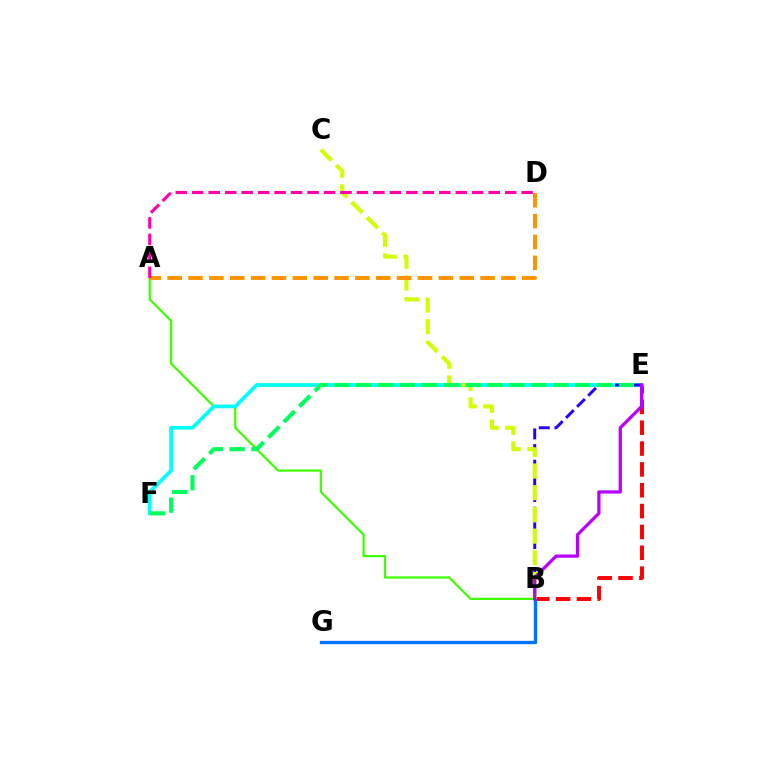{('A', 'B'): [{'color': '#3dff00', 'line_style': 'solid', 'thickness': 1.59}], ('B', 'E'): [{'color': '#ff0000', 'line_style': 'dashed', 'thickness': 2.83}, {'color': '#2500ff', 'line_style': 'dashed', 'thickness': 2.13}, {'color': '#b900ff', 'line_style': 'solid', 'thickness': 2.33}], ('E', 'F'): [{'color': '#00fff6', 'line_style': 'solid', 'thickness': 2.69}, {'color': '#00ff5c', 'line_style': 'dashed', 'thickness': 2.97}], ('B', 'G'): [{'color': '#0074ff', 'line_style': 'solid', 'thickness': 2.41}], ('B', 'C'): [{'color': '#d1ff00', 'line_style': 'dashed', 'thickness': 2.95}], ('A', 'D'): [{'color': '#ff9400', 'line_style': 'dashed', 'thickness': 2.83}, {'color': '#ff00ac', 'line_style': 'dashed', 'thickness': 2.24}]}